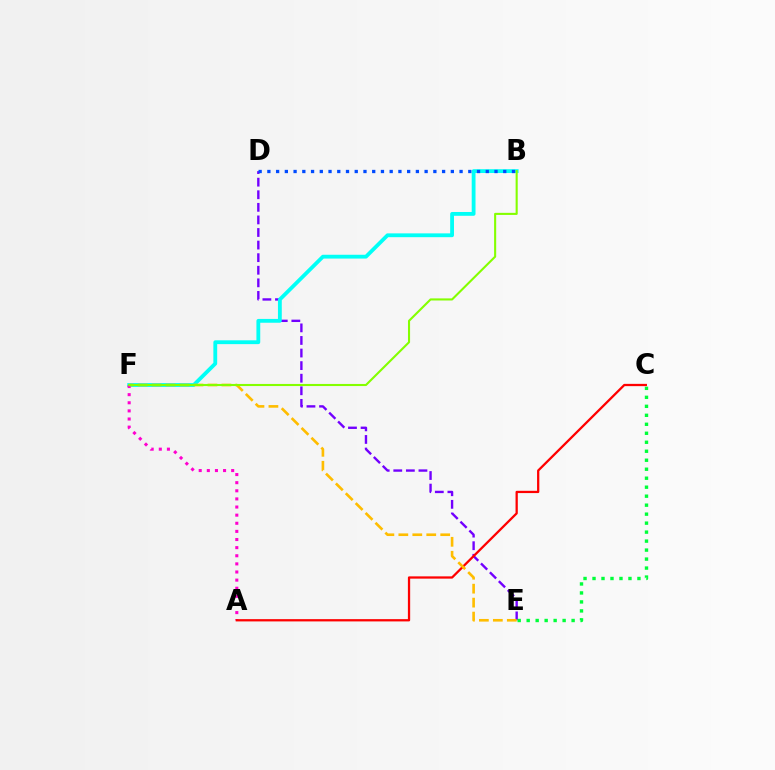{('D', 'E'): [{'color': '#7200ff', 'line_style': 'dashed', 'thickness': 1.71}], ('C', 'E'): [{'color': '#00ff39', 'line_style': 'dotted', 'thickness': 2.44}], ('B', 'F'): [{'color': '#00fff6', 'line_style': 'solid', 'thickness': 2.74}, {'color': '#84ff00', 'line_style': 'solid', 'thickness': 1.51}], ('A', 'F'): [{'color': '#ff00cf', 'line_style': 'dotted', 'thickness': 2.21}], ('A', 'C'): [{'color': '#ff0000', 'line_style': 'solid', 'thickness': 1.64}], ('E', 'F'): [{'color': '#ffbd00', 'line_style': 'dashed', 'thickness': 1.9}], ('B', 'D'): [{'color': '#004bff', 'line_style': 'dotted', 'thickness': 2.37}]}